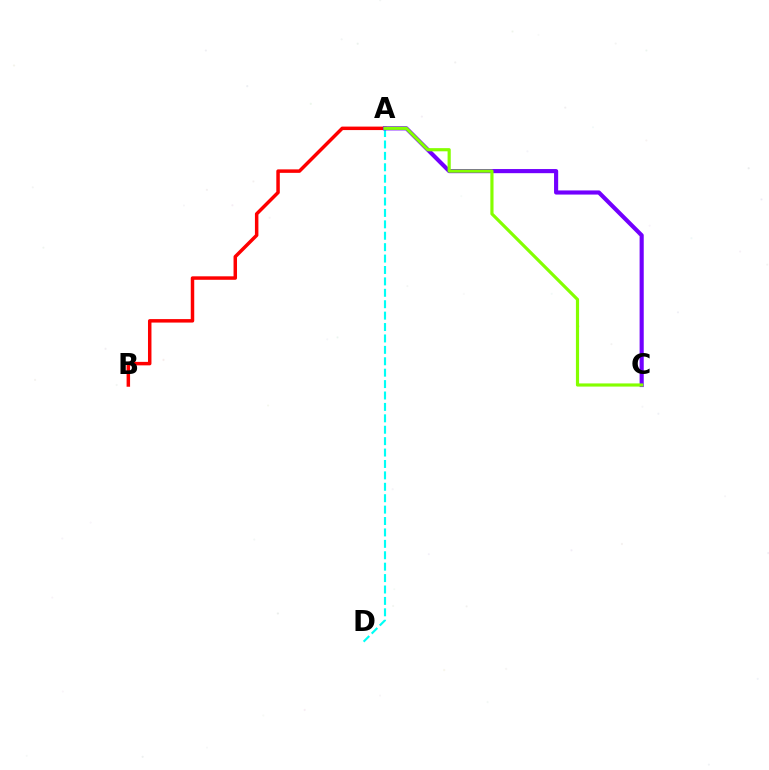{('A', 'B'): [{'color': '#ff0000', 'line_style': 'solid', 'thickness': 2.5}], ('A', 'D'): [{'color': '#00fff6', 'line_style': 'dashed', 'thickness': 1.55}], ('A', 'C'): [{'color': '#7200ff', 'line_style': 'solid', 'thickness': 2.97}, {'color': '#84ff00', 'line_style': 'solid', 'thickness': 2.28}]}